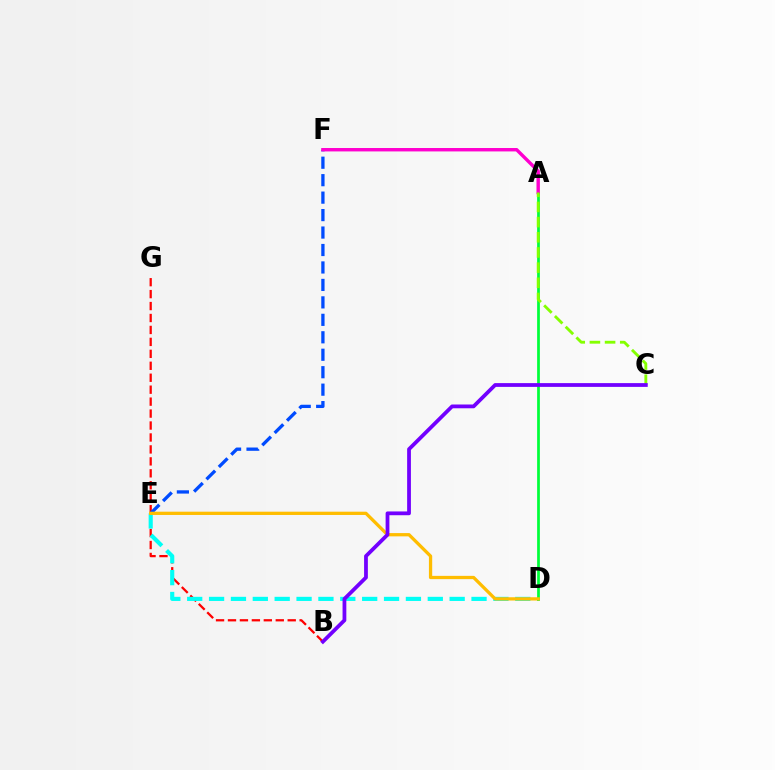{('B', 'G'): [{'color': '#ff0000', 'line_style': 'dashed', 'thickness': 1.62}], ('E', 'F'): [{'color': '#004bff', 'line_style': 'dashed', 'thickness': 2.37}], ('D', 'E'): [{'color': '#00fff6', 'line_style': 'dashed', 'thickness': 2.97}, {'color': '#ffbd00', 'line_style': 'solid', 'thickness': 2.36}], ('A', 'D'): [{'color': '#00ff39', 'line_style': 'solid', 'thickness': 1.97}], ('A', 'F'): [{'color': '#ff00cf', 'line_style': 'solid', 'thickness': 2.46}], ('A', 'C'): [{'color': '#84ff00', 'line_style': 'dashed', 'thickness': 2.06}], ('B', 'C'): [{'color': '#7200ff', 'line_style': 'solid', 'thickness': 2.72}]}